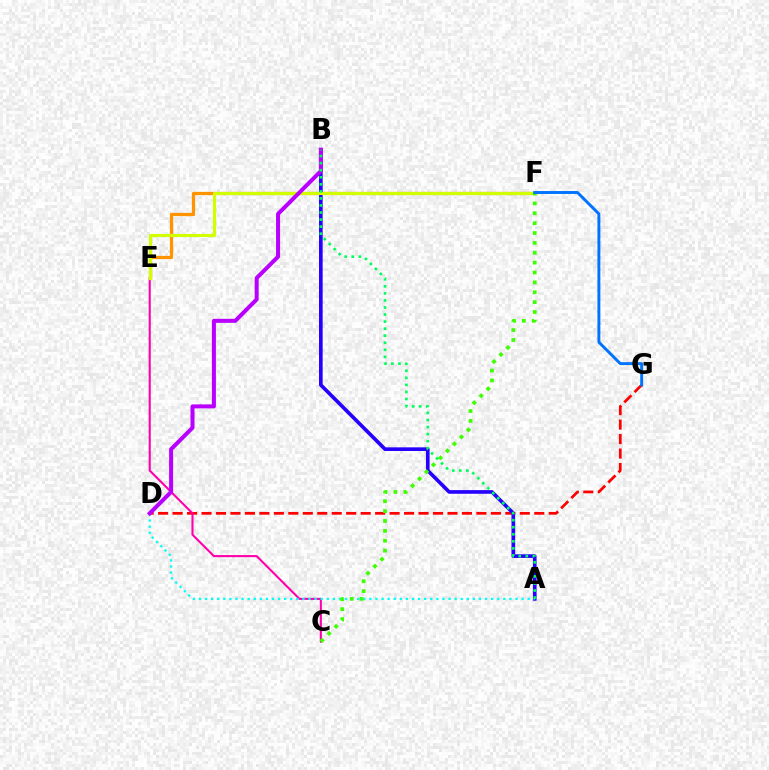{('D', 'G'): [{'color': '#ff0000', 'line_style': 'dashed', 'thickness': 1.97}], ('C', 'E'): [{'color': '#ff00ac', 'line_style': 'solid', 'thickness': 1.51}], ('E', 'F'): [{'color': '#ff9400', 'line_style': 'solid', 'thickness': 2.34}, {'color': '#d1ff00', 'line_style': 'solid', 'thickness': 2.23}], ('A', 'B'): [{'color': '#2500ff', 'line_style': 'solid', 'thickness': 2.63}, {'color': '#00ff5c', 'line_style': 'dotted', 'thickness': 1.92}], ('A', 'D'): [{'color': '#00fff6', 'line_style': 'dotted', 'thickness': 1.65}], ('C', 'F'): [{'color': '#3dff00', 'line_style': 'dotted', 'thickness': 2.68}], ('B', 'D'): [{'color': '#b900ff', 'line_style': 'solid', 'thickness': 2.9}], ('F', 'G'): [{'color': '#0074ff', 'line_style': 'solid', 'thickness': 2.11}]}